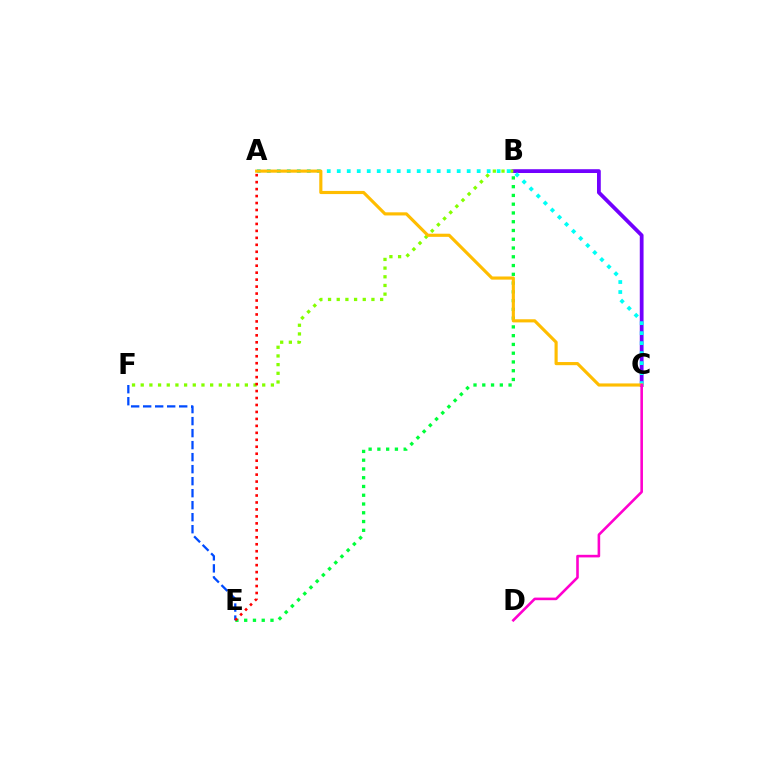{('B', 'C'): [{'color': '#7200ff', 'line_style': 'solid', 'thickness': 2.72}], ('B', 'F'): [{'color': '#84ff00', 'line_style': 'dotted', 'thickness': 2.36}], ('B', 'E'): [{'color': '#00ff39', 'line_style': 'dotted', 'thickness': 2.38}], ('A', 'C'): [{'color': '#00fff6', 'line_style': 'dotted', 'thickness': 2.72}, {'color': '#ffbd00', 'line_style': 'solid', 'thickness': 2.26}], ('E', 'F'): [{'color': '#004bff', 'line_style': 'dashed', 'thickness': 1.63}], ('A', 'E'): [{'color': '#ff0000', 'line_style': 'dotted', 'thickness': 1.89}], ('C', 'D'): [{'color': '#ff00cf', 'line_style': 'solid', 'thickness': 1.87}]}